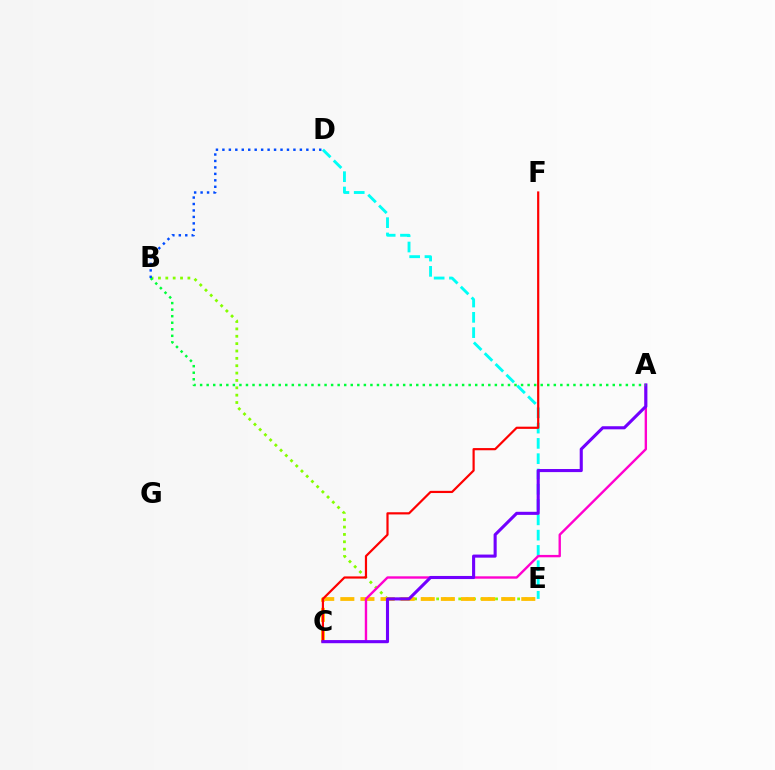{('B', 'E'): [{'color': '#84ff00', 'line_style': 'dotted', 'thickness': 2.0}], ('D', 'E'): [{'color': '#00fff6', 'line_style': 'dashed', 'thickness': 2.08}], ('C', 'E'): [{'color': '#ffbd00', 'line_style': 'dashed', 'thickness': 2.73}], ('A', 'C'): [{'color': '#ff00cf', 'line_style': 'solid', 'thickness': 1.71}, {'color': '#7200ff', 'line_style': 'solid', 'thickness': 2.22}], ('C', 'F'): [{'color': '#ff0000', 'line_style': 'solid', 'thickness': 1.58}], ('A', 'B'): [{'color': '#00ff39', 'line_style': 'dotted', 'thickness': 1.78}], ('B', 'D'): [{'color': '#004bff', 'line_style': 'dotted', 'thickness': 1.75}]}